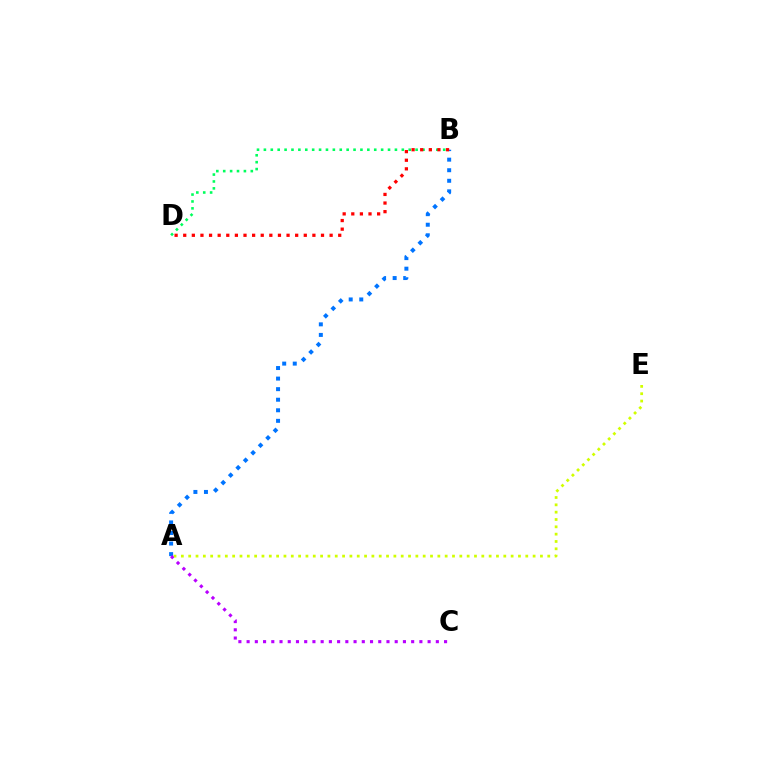{('A', 'E'): [{'color': '#d1ff00', 'line_style': 'dotted', 'thickness': 1.99}], ('B', 'D'): [{'color': '#00ff5c', 'line_style': 'dotted', 'thickness': 1.87}, {'color': '#ff0000', 'line_style': 'dotted', 'thickness': 2.34}], ('A', 'B'): [{'color': '#0074ff', 'line_style': 'dotted', 'thickness': 2.87}], ('A', 'C'): [{'color': '#b900ff', 'line_style': 'dotted', 'thickness': 2.24}]}